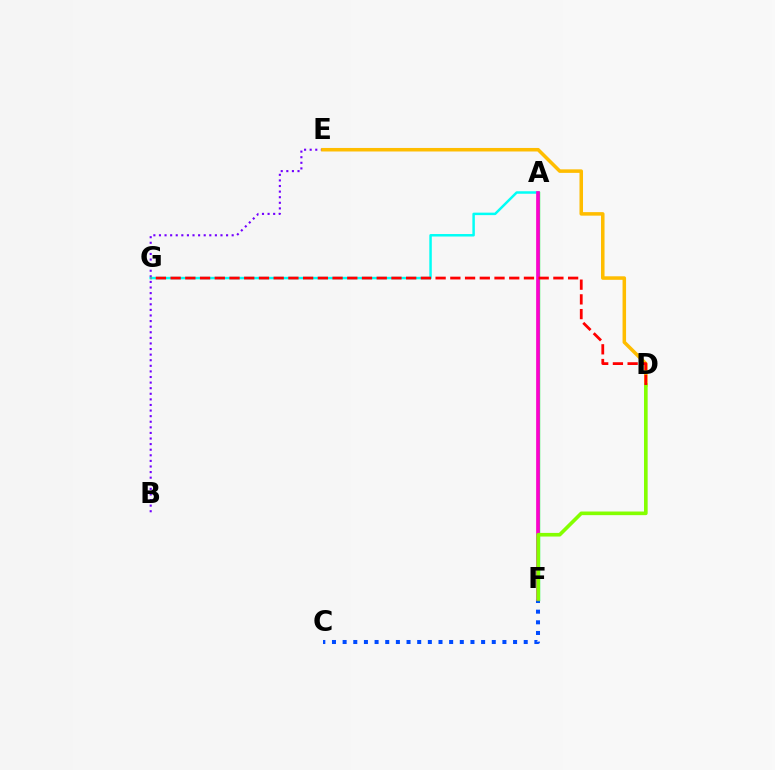{('C', 'F'): [{'color': '#004bff', 'line_style': 'dotted', 'thickness': 2.89}], ('B', 'E'): [{'color': '#7200ff', 'line_style': 'dotted', 'thickness': 1.52}], ('D', 'E'): [{'color': '#ffbd00', 'line_style': 'solid', 'thickness': 2.54}], ('A', 'F'): [{'color': '#00ff39', 'line_style': 'solid', 'thickness': 2.44}, {'color': '#ff00cf', 'line_style': 'solid', 'thickness': 2.64}], ('A', 'G'): [{'color': '#00fff6', 'line_style': 'solid', 'thickness': 1.79}], ('D', 'F'): [{'color': '#84ff00', 'line_style': 'solid', 'thickness': 2.61}], ('D', 'G'): [{'color': '#ff0000', 'line_style': 'dashed', 'thickness': 2.0}]}